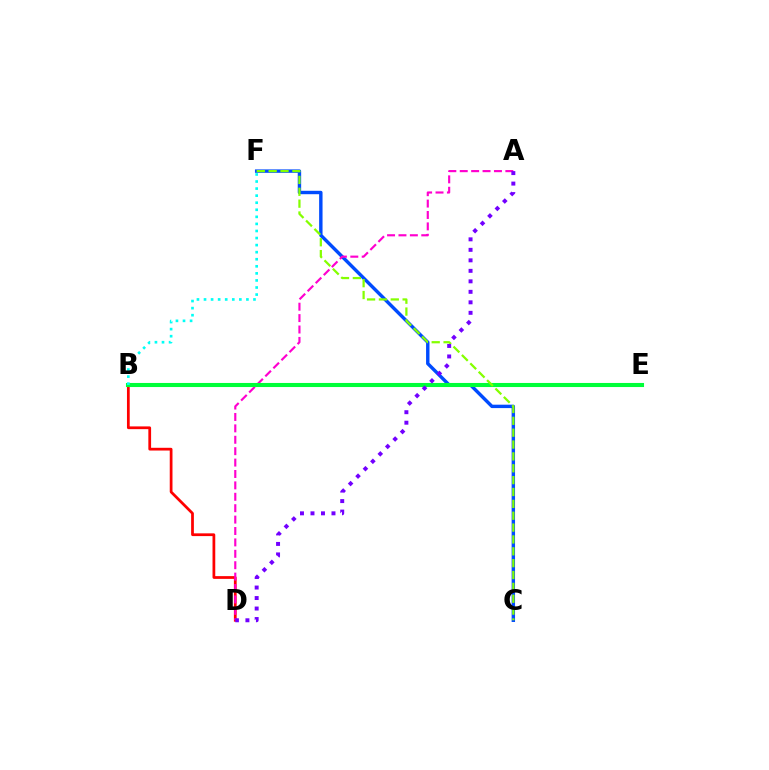{('C', 'F'): [{'color': '#004bff', 'line_style': 'solid', 'thickness': 2.46}, {'color': '#84ff00', 'line_style': 'dashed', 'thickness': 1.61}], ('B', 'E'): [{'color': '#ffbd00', 'line_style': 'dashed', 'thickness': 2.61}, {'color': '#00ff39', 'line_style': 'solid', 'thickness': 2.94}], ('B', 'D'): [{'color': '#ff0000', 'line_style': 'solid', 'thickness': 1.98}], ('A', 'D'): [{'color': '#ff00cf', 'line_style': 'dashed', 'thickness': 1.55}, {'color': '#7200ff', 'line_style': 'dotted', 'thickness': 2.85}], ('B', 'F'): [{'color': '#00fff6', 'line_style': 'dotted', 'thickness': 1.92}]}